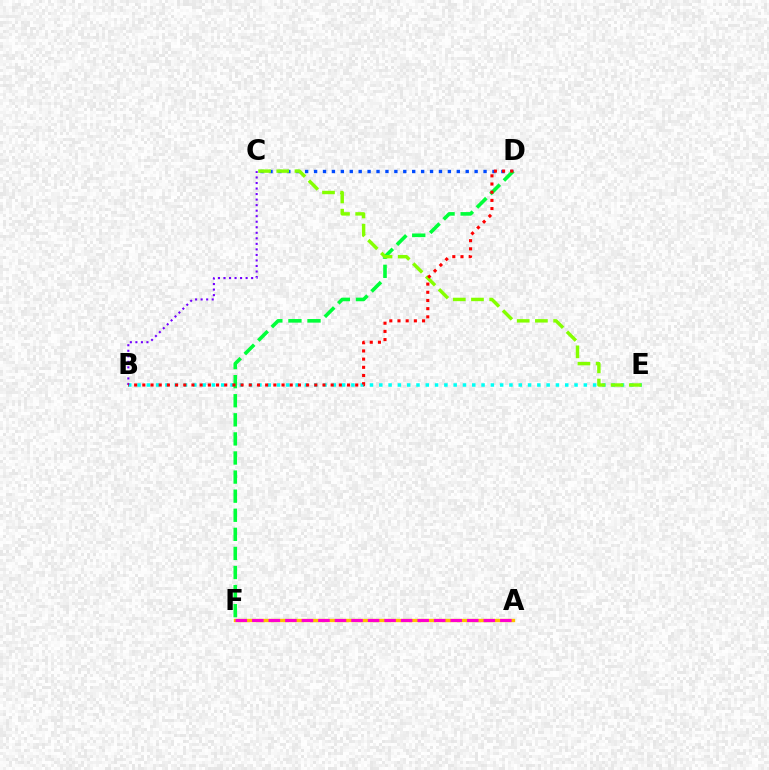{('B', 'E'): [{'color': '#00fff6', 'line_style': 'dotted', 'thickness': 2.53}], ('A', 'F'): [{'color': '#ffbd00', 'line_style': 'solid', 'thickness': 2.42}, {'color': '#ff00cf', 'line_style': 'dashed', 'thickness': 2.25}], ('C', 'D'): [{'color': '#004bff', 'line_style': 'dotted', 'thickness': 2.42}], ('D', 'F'): [{'color': '#00ff39', 'line_style': 'dashed', 'thickness': 2.59}], ('C', 'E'): [{'color': '#84ff00', 'line_style': 'dashed', 'thickness': 2.47}], ('B', 'C'): [{'color': '#7200ff', 'line_style': 'dotted', 'thickness': 1.5}], ('B', 'D'): [{'color': '#ff0000', 'line_style': 'dotted', 'thickness': 2.22}]}